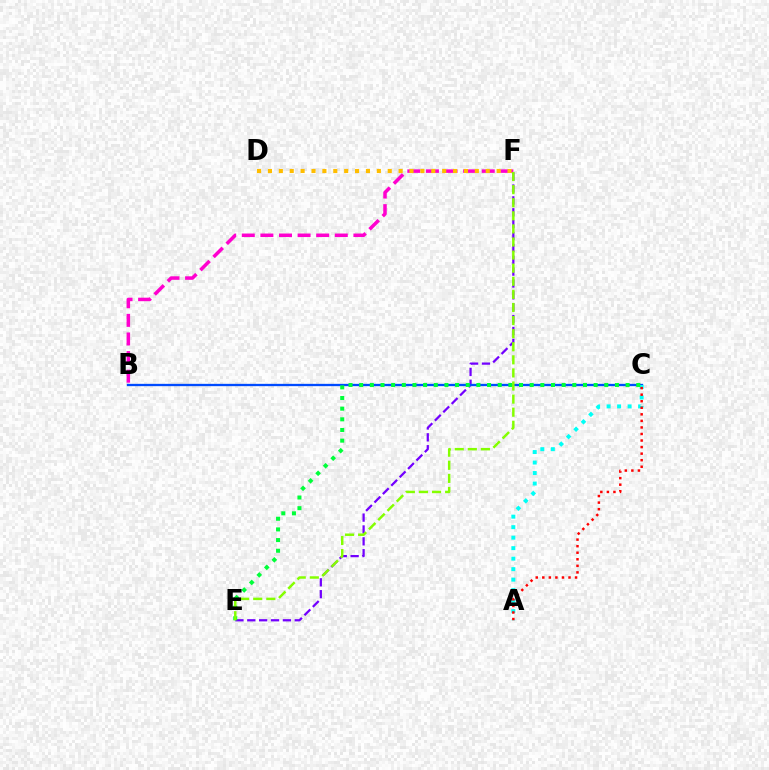{('B', 'F'): [{'color': '#ff00cf', 'line_style': 'dashed', 'thickness': 2.53}], ('D', 'F'): [{'color': '#ffbd00', 'line_style': 'dotted', 'thickness': 2.96}], ('E', 'F'): [{'color': '#7200ff', 'line_style': 'dashed', 'thickness': 1.61}, {'color': '#84ff00', 'line_style': 'dashed', 'thickness': 1.78}], ('B', 'C'): [{'color': '#004bff', 'line_style': 'solid', 'thickness': 1.66}], ('A', 'C'): [{'color': '#00fff6', 'line_style': 'dotted', 'thickness': 2.85}, {'color': '#ff0000', 'line_style': 'dotted', 'thickness': 1.78}], ('C', 'E'): [{'color': '#00ff39', 'line_style': 'dotted', 'thickness': 2.9}]}